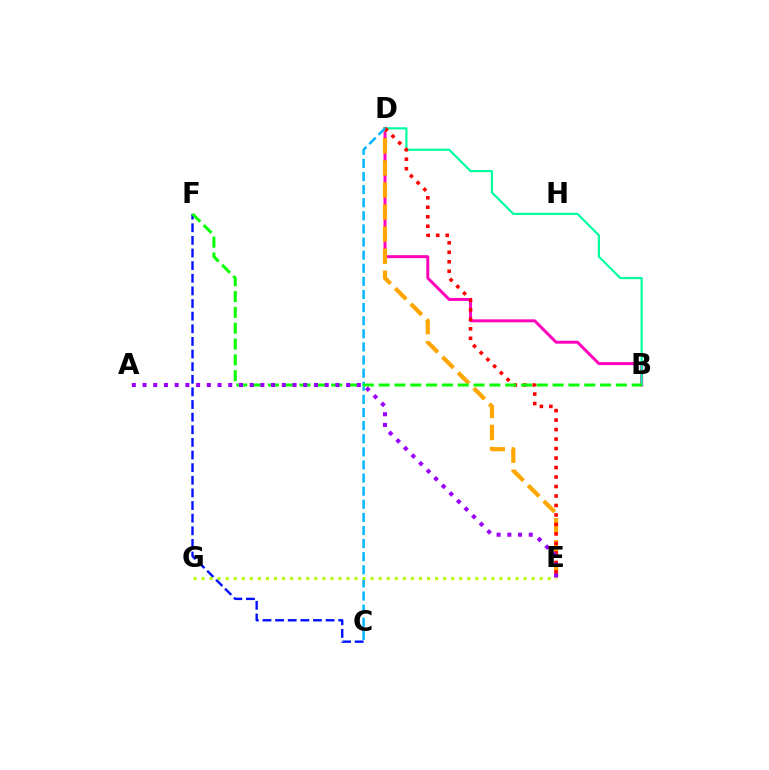{('B', 'D'): [{'color': '#ff00bd', 'line_style': 'solid', 'thickness': 2.13}, {'color': '#00ff9d', 'line_style': 'solid', 'thickness': 1.57}], ('D', 'E'): [{'color': '#ffa500', 'line_style': 'dashed', 'thickness': 3.0}, {'color': '#ff0000', 'line_style': 'dotted', 'thickness': 2.58}], ('C', 'F'): [{'color': '#0010ff', 'line_style': 'dashed', 'thickness': 1.72}], ('C', 'D'): [{'color': '#00b5ff', 'line_style': 'dashed', 'thickness': 1.78}], ('B', 'F'): [{'color': '#08ff00', 'line_style': 'dashed', 'thickness': 2.15}], ('E', 'G'): [{'color': '#b3ff00', 'line_style': 'dotted', 'thickness': 2.19}], ('A', 'E'): [{'color': '#9b00ff', 'line_style': 'dotted', 'thickness': 2.91}]}